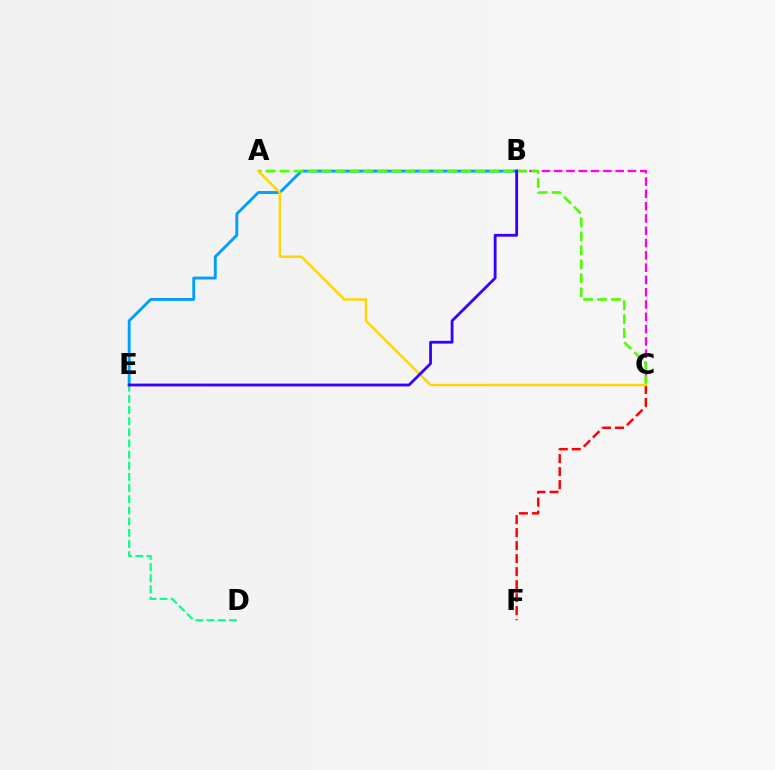{('C', 'F'): [{'color': '#ff0000', 'line_style': 'dashed', 'thickness': 1.77}], ('B', 'C'): [{'color': '#ff00ed', 'line_style': 'dashed', 'thickness': 1.67}], ('B', 'E'): [{'color': '#009eff', 'line_style': 'solid', 'thickness': 2.07}, {'color': '#3700ff', 'line_style': 'solid', 'thickness': 2.02}], ('D', 'E'): [{'color': '#00ff86', 'line_style': 'dashed', 'thickness': 1.52}], ('A', 'C'): [{'color': '#4fff00', 'line_style': 'dashed', 'thickness': 1.9}, {'color': '#ffd500', 'line_style': 'solid', 'thickness': 1.7}]}